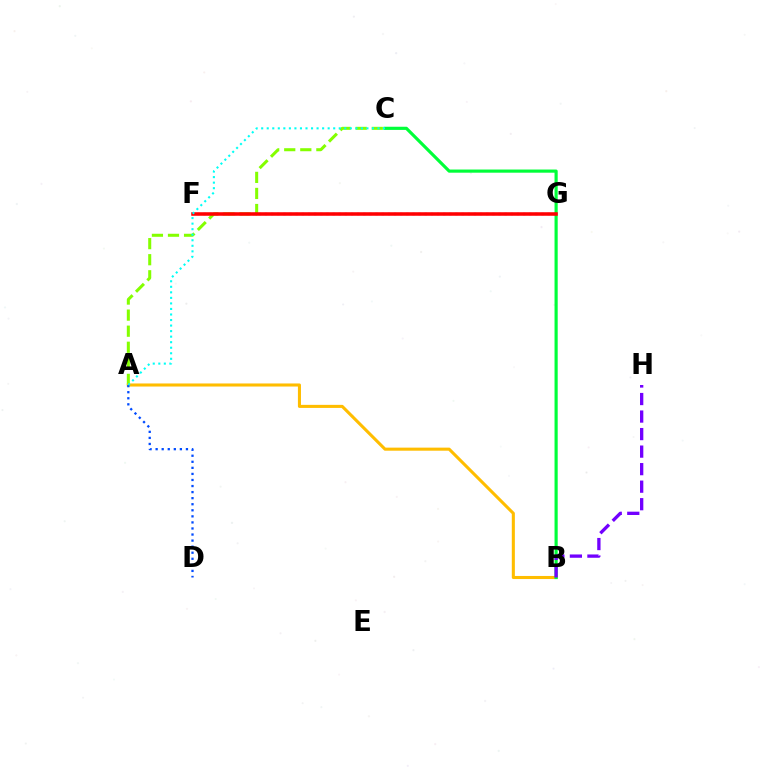{('F', 'G'): [{'color': '#ff00cf', 'line_style': 'dotted', 'thickness': 1.67}, {'color': '#ff0000', 'line_style': 'solid', 'thickness': 2.55}], ('A', 'C'): [{'color': '#84ff00', 'line_style': 'dashed', 'thickness': 2.18}, {'color': '#00fff6', 'line_style': 'dotted', 'thickness': 1.51}], ('A', 'B'): [{'color': '#ffbd00', 'line_style': 'solid', 'thickness': 2.21}], ('A', 'D'): [{'color': '#004bff', 'line_style': 'dotted', 'thickness': 1.65}], ('B', 'C'): [{'color': '#00ff39', 'line_style': 'solid', 'thickness': 2.28}], ('B', 'H'): [{'color': '#7200ff', 'line_style': 'dashed', 'thickness': 2.38}]}